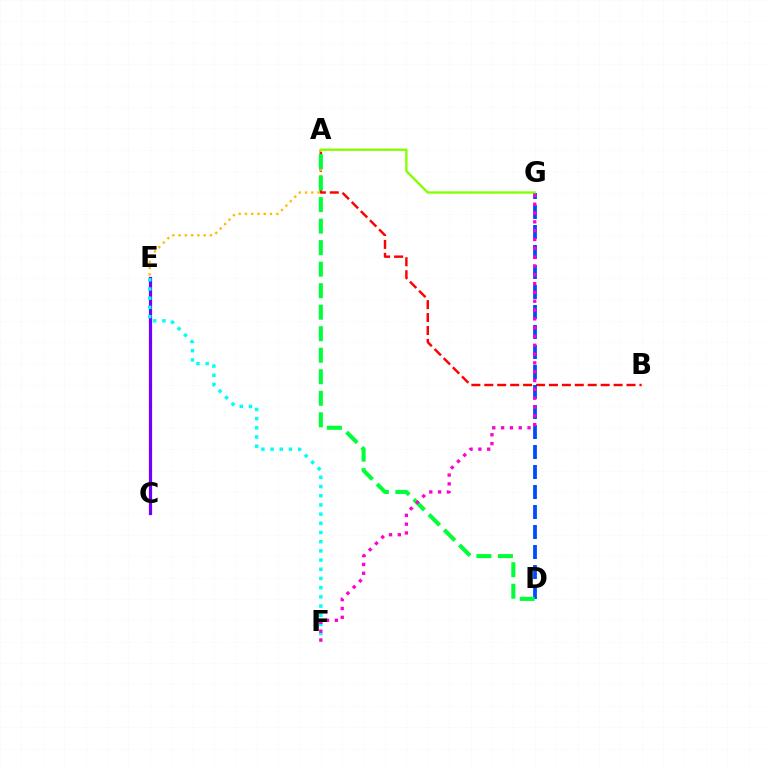{('A', 'B'): [{'color': '#ff0000', 'line_style': 'dashed', 'thickness': 1.76}], ('C', 'E'): [{'color': '#7200ff', 'line_style': 'solid', 'thickness': 2.31}], ('A', 'E'): [{'color': '#ffbd00', 'line_style': 'dotted', 'thickness': 1.7}], ('D', 'G'): [{'color': '#004bff', 'line_style': 'dashed', 'thickness': 2.72}], ('A', 'D'): [{'color': '#00ff39', 'line_style': 'dashed', 'thickness': 2.92}], ('A', 'G'): [{'color': '#84ff00', 'line_style': 'solid', 'thickness': 1.69}], ('E', 'F'): [{'color': '#00fff6', 'line_style': 'dotted', 'thickness': 2.5}], ('F', 'G'): [{'color': '#ff00cf', 'line_style': 'dotted', 'thickness': 2.4}]}